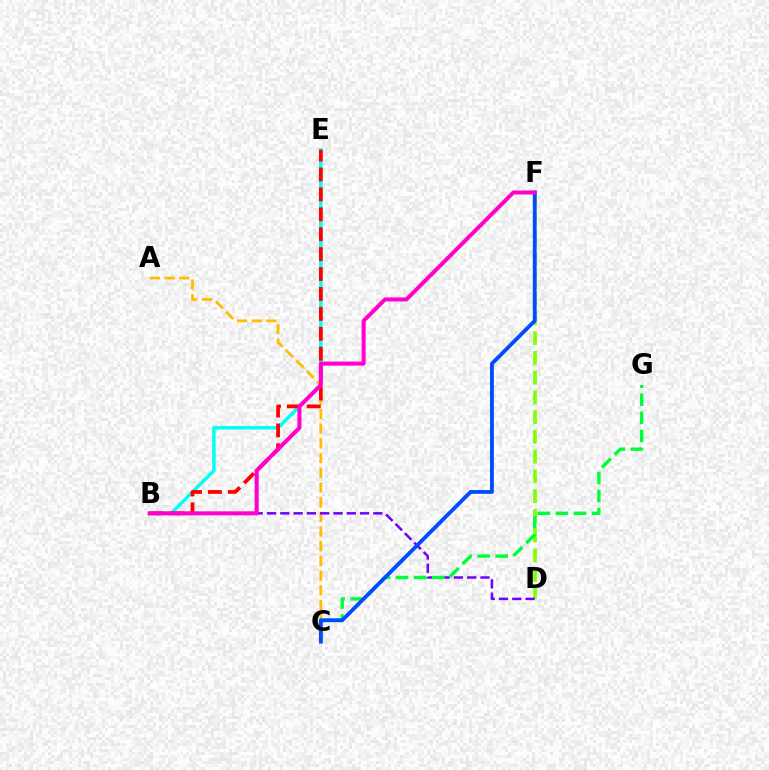{('B', 'E'): [{'color': '#00fff6', 'line_style': 'solid', 'thickness': 2.49}, {'color': '#ff0000', 'line_style': 'dashed', 'thickness': 2.71}], ('A', 'C'): [{'color': '#ffbd00', 'line_style': 'dashed', 'thickness': 2.0}], ('D', 'F'): [{'color': '#84ff00', 'line_style': 'dashed', 'thickness': 2.68}], ('B', 'D'): [{'color': '#7200ff', 'line_style': 'dashed', 'thickness': 1.81}], ('C', 'G'): [{'color': '#00ff39', 'line_style': 'dashed', 'thickness': 2.46}], ('C', 'F'): [{'color': '#004bff', 'line_style': 'solid', 'thickness': 2.74}], ('B', 'F'): [{'color': '#ff00cf', 'line_style': 'solid', 'thickness': 2.89}]}